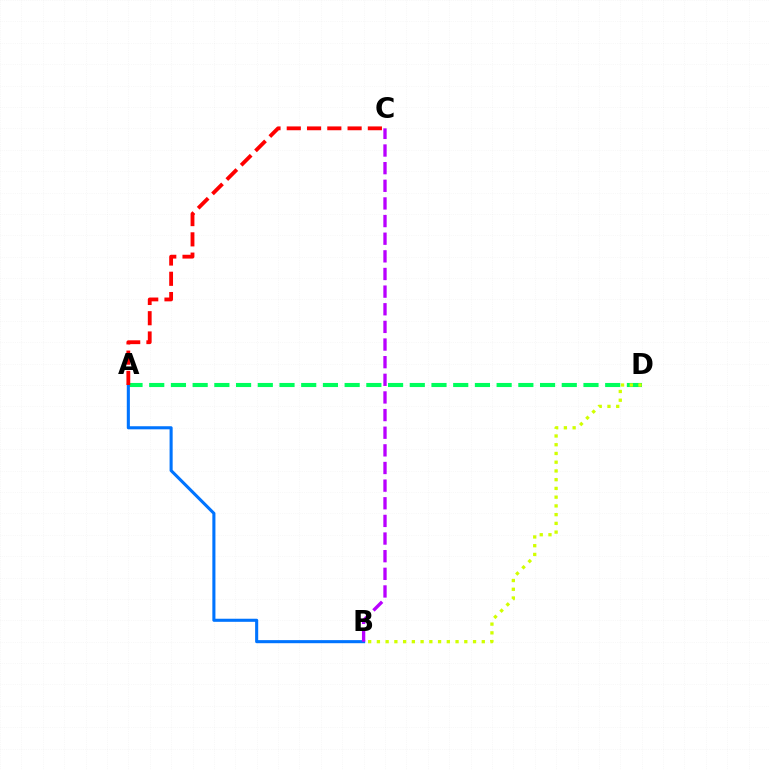{('A', 'D'): [{'color': '#00ff5c', 'line_style': 'dashed', 'thickness': 2.95}], ('B', 'D'): [{'color': '#d1ff00', 'line_style': 'dotted', 'thickness': 2.37}], ('A', 'B'): [{'color': '#0074ff', 'line_style': 'solid', 'thickness': 2.22}], ('B', 'C'): [{'color': '#b900ff', 'line_style': 'dashed', 'thickness': 2.4}], ('A', 'C'): [{'color': '#ff0000', 'line_style': 'dashed', 'thickness': 2.75}]}